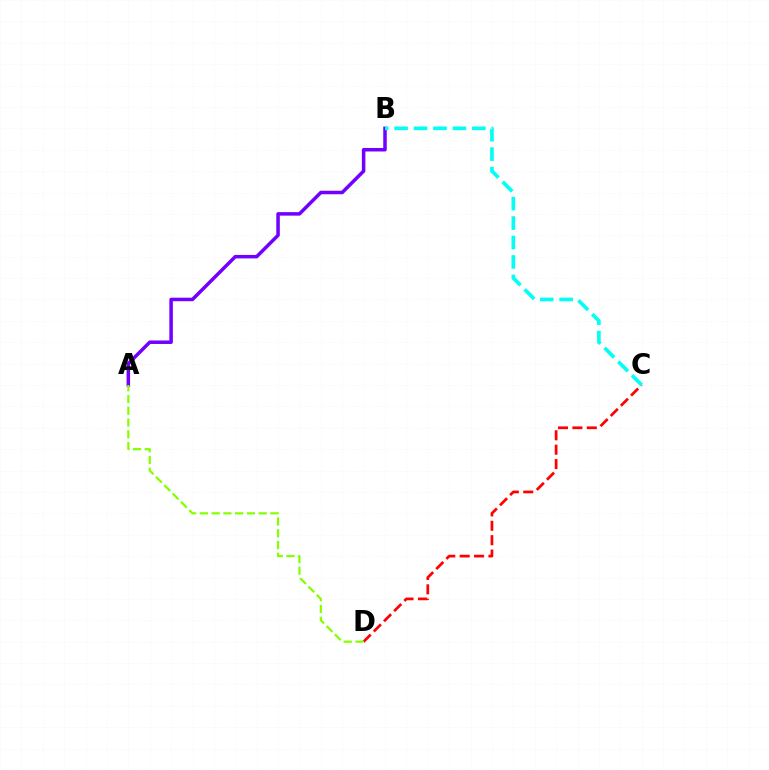{('A', 'B'): [{'color': '#7200ff', 'line_style': 'solid', 'thickness': 2.53}], ('C', 'D'): [{'color': '#ff0000', 'line_style': 'dashed', 'thickness': 1.96}], ('B', 'C'): [{'color': '#00fff6', 'line_style': 'dashed', 'thickness': 2.64}], ('A', 'D'): [{'color': '#84ff00', 'line_style': 'dashed', 'thickness': 1.6}]}